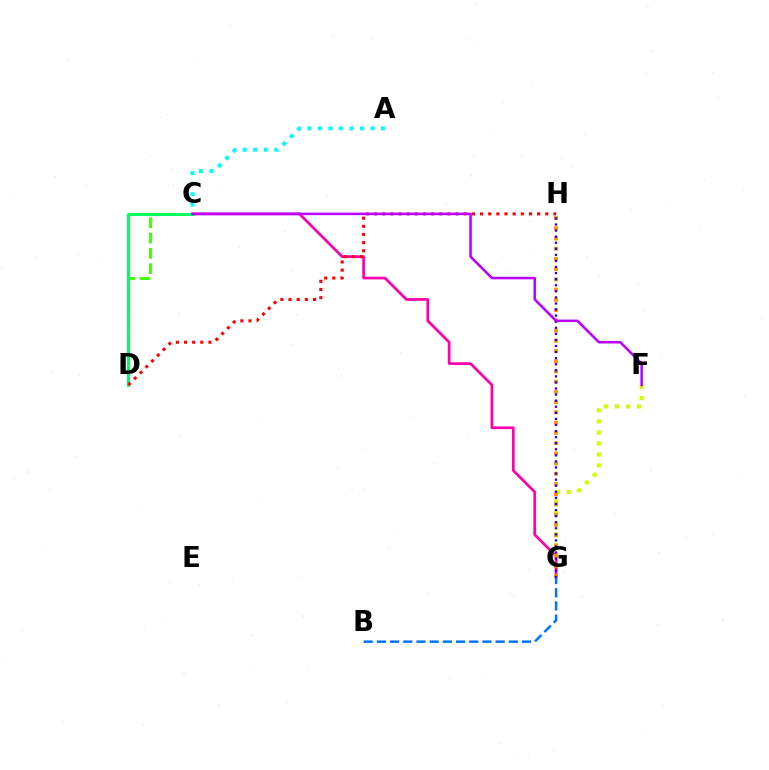{('A', 'C'): [{'color': '#00fff6', 'line_style': 'dotted', 'thickness': 2.86}], ('F', 'G'): [{'color': '#d1ff00', 'line_style': 'dotted', 'thickness': 2.99}], ('C', 'G'): [{'color': '#ff00ac', 'line_style': 'solid', 'thickness': 1.96}], ('C', 'D'): [{'color': '#3dff00', 'line_style': 'dashed', 'thickness': 2.08}, {'color': '#00ff5c', 'line_style': 'solid', 'thickness': 2.11}], ('G', 'H'): [{'color': '#ff9400', 'line_style': 'dotted', 'thickness': 2.78}, {'color': '#2500ff', 'line_style': 'dotted', 'thickness': 1.65}], ('D', 'H'): [{'color': '#ff0000', 'line_style': 'dotted', 'thickness': 2.21}], ('C', 'F'): [{'color': '#b900ff', 'line_style': 'solid', 'thickness': 1.82}], ('B', 'G'): [{'color': '#0074ff', 'line_style': 'dashed', 'thickness': 1.79}]}